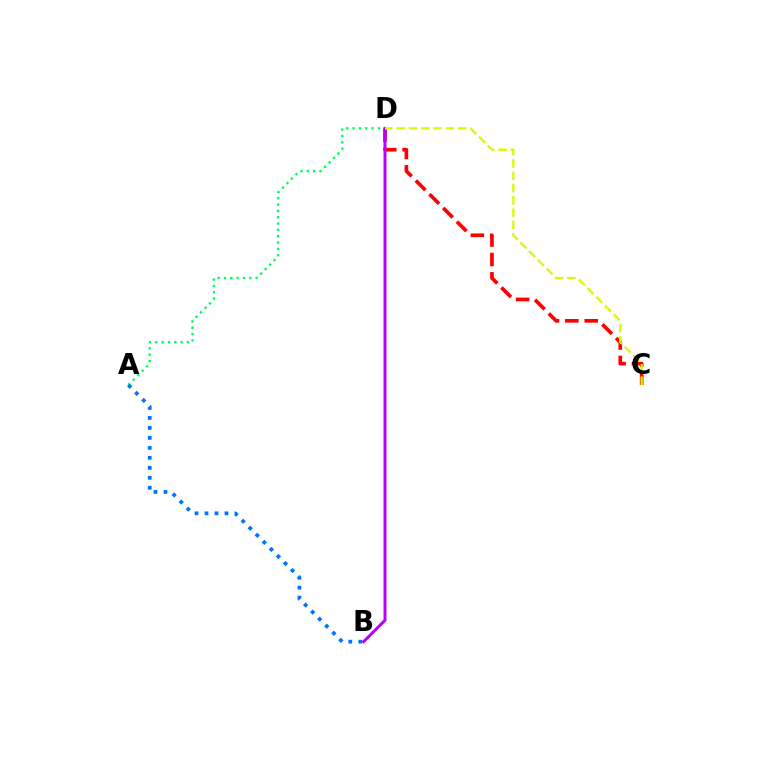{('A', 'D'): [{'color': '#00ff5c', 'line_style': 'dotted', 'thickness': 1.72}], ('C', 'D'): [{'color': '#ff0000', 'line_style': 'dashed', 'thickness': 2.63}, {'color': '#d1ff00', 'line_style': 'dashed', 'thickness': 1.67}], ('A', 'B'): [{'color': '#0074ff', 'line_style': 'dotted', 'thickness': 2.71}], ('B', 'D'): [{'color': '#b900ff', 'line_style': 'solid', 'thickness': 2.14}]}